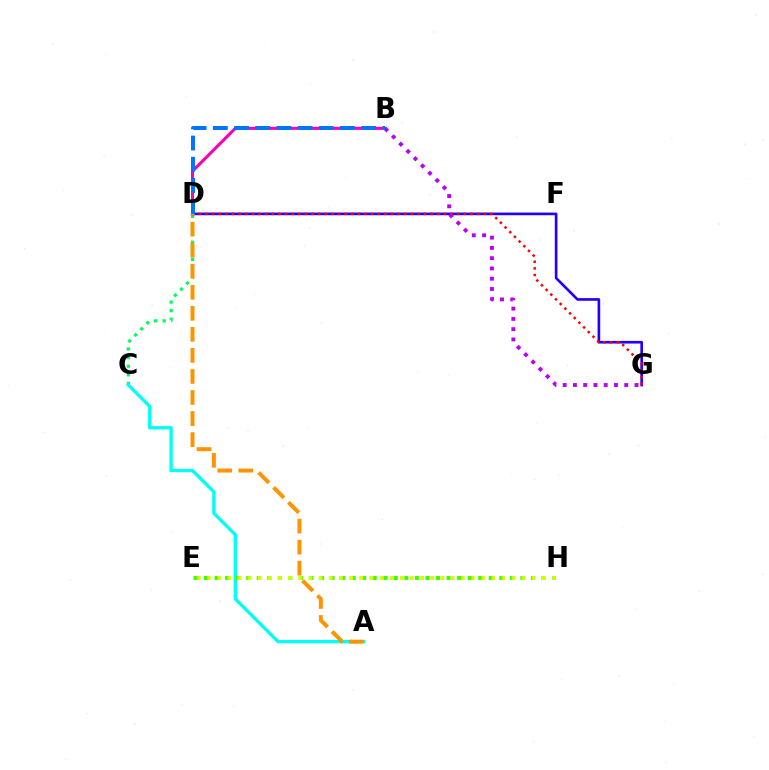{('B', 'D'): [{'color': '#ff00ac', 'line_style': 'solid', 'thickness': 2.21}, {'color': '#0074ff', 'line_style': 'dashed', 'thickness': 2.88}], ('C', 'D'): [{'color': '#00ff5c', 'line_style': 'dotted', 'thickness': 2.33}], ('A', 'C'): [{'color': '#00fff6', 'line_style': 'solid', 'thickness': 2.39}], ('D', 'G'): [{'color': '#2500ff', 'line_style': 'solid', 'thickness': 1.91}, {'color': '#ff0000', 'line_style': 'dotted', 'thickness': 1.8}], ('E', 'H'): [{'color': '#3dff00', 'line_style': 'dotted', 'thickness': 2.87}, {'color': '#d1ff00', 'line_style': 'dotted', 'thickness': 2.76}], ('B', 'G'): [{'color': '#b900ff', 'line_style': 'dotted', 'thickness': 2.79}], ('A', 'D'): [{'color': '#ff9400', 'line_style': 'dashed', 'thickness': 2.86}]}